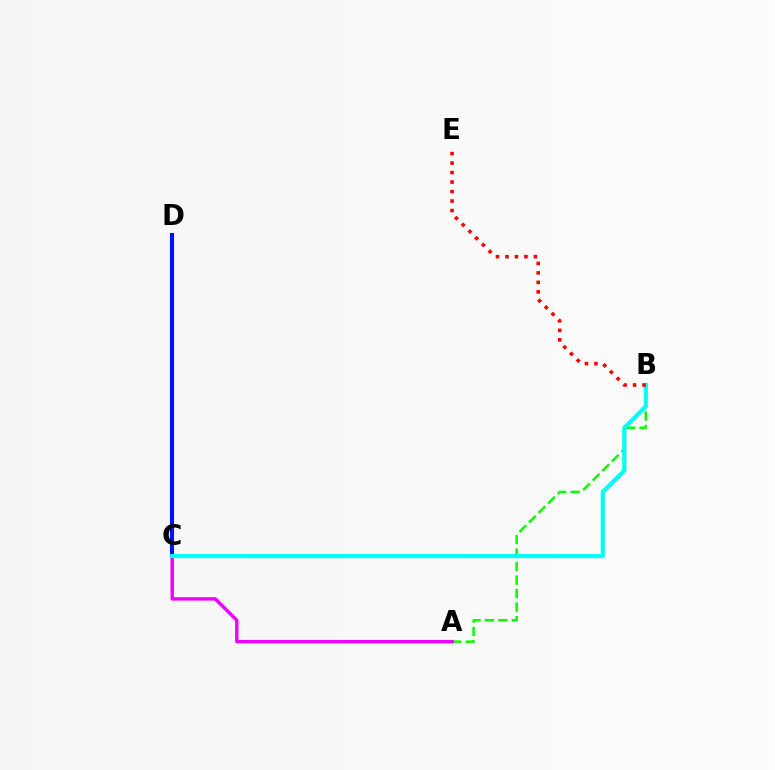{('C', 'D'): [{'color': '#fcf500', 'line_style': 'solid', 'thickness': 1.56}, {'color': '#0010ff', 'line_style': 'solid', 'thickness': 2.94}], ('A', 'B'): [{'color': '#08ff00', 'line_style': 'dashed', 'thickness': 1.83}], ('A', 'C'): [{'color': '#ee00ff', 'line_style': 'solid', 'thickness': 2.47}], ('B', 'C'): [{'color': '#00fff6', 'line_style': 'solid', 'thickness': 2.99}], ('B', 'E'): [{'color': '#ff0000', 'line_style': 'dotted', 'thickness': 2.58}]}